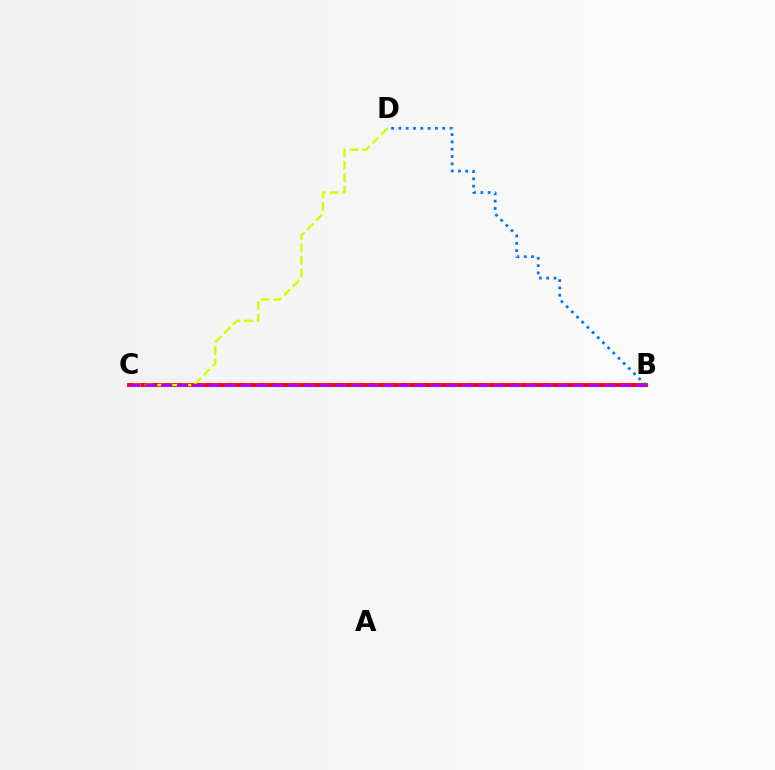{('B', 'C'): [{'color': '#00ff5c', 'line_style': 'dotted', 'thickness': 2.96}, {'color': '#ff0000', 'line_style': 'solid', 'thickness': 2.77}, {'color': '#b900ff', 'line_style': 'dashed', 'thickness': 2.15}], ('B', 'D'): [{'color': '#0074ff', 'line_style': 'dotted', 'thickness': 1.99}], ('C', 'D'): [{'color': '#d1ff00', 'line_style': 'dashed', 'thickness': 1.71}]}